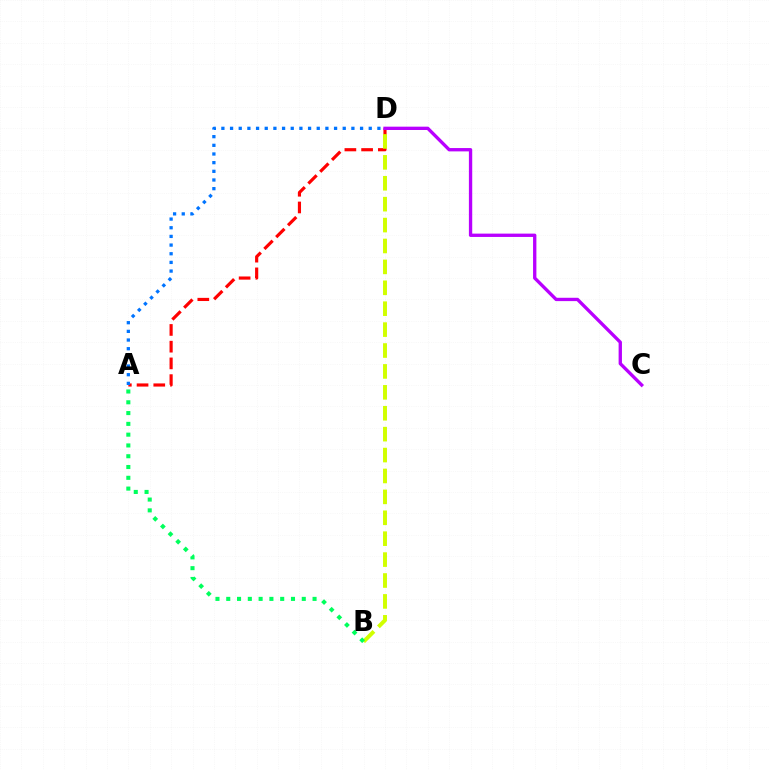{('A', 'D'): [{'color': '#ff0000', 'line_style': 'dashed', 'thickness': 2.27}, {'color': '#0074ff', 'line_style': 'dotted', 'thickness': 2.35}], ('B', 'D'): [{'color': '#d1ff00', 'line_style': 'dashed', 'thickness': 2.84}], ('A', 'B'): [{'color': '#00ff5c', 'line_style': 'dotted', 'thickness': 2.93}], ('C', 'D'): [{'color': '#b900ff', 'line_style': 'solid', 'thickness': 2.4}]}